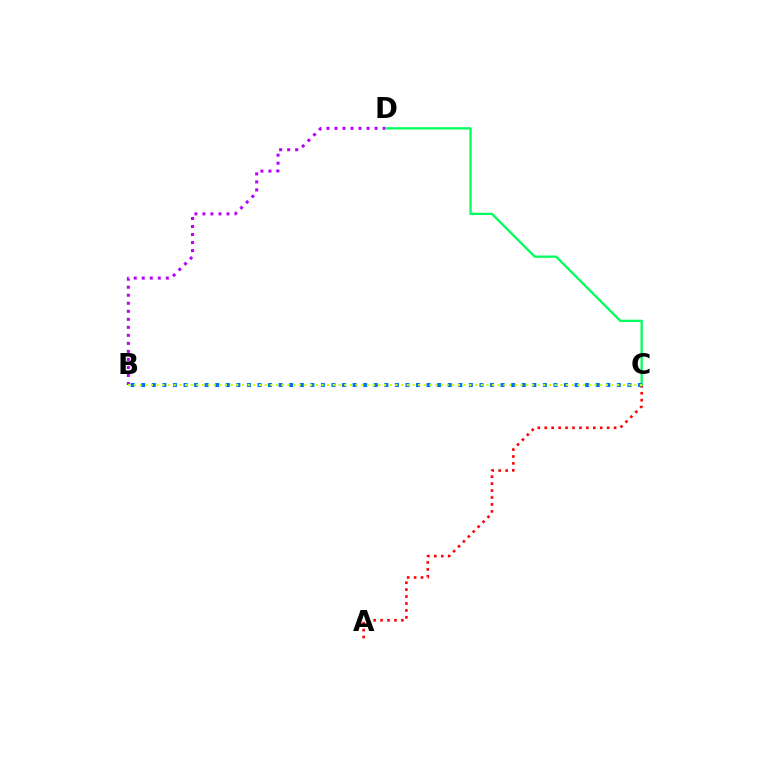{('A', 'C'): [{'color': '#ff0000', 'line_style': 'dotted', 'thickness': 1.88}], ('C', 'D'): [{'color': '#00ff5c', 'line_style': 'solid', 'thickness': 1.65}], ('B', 'C'): [{'color': '#0074ff', 'line_style': 'dotted', 'thickness': 2.87}, {'color': '#d1ff00', 'line_style': 'dotted', 'thickness': 1.54}], ('B', 'D'): [{'color': '#b900ff', 'line_style': 'dotted', 'thickness': 2.18}]}